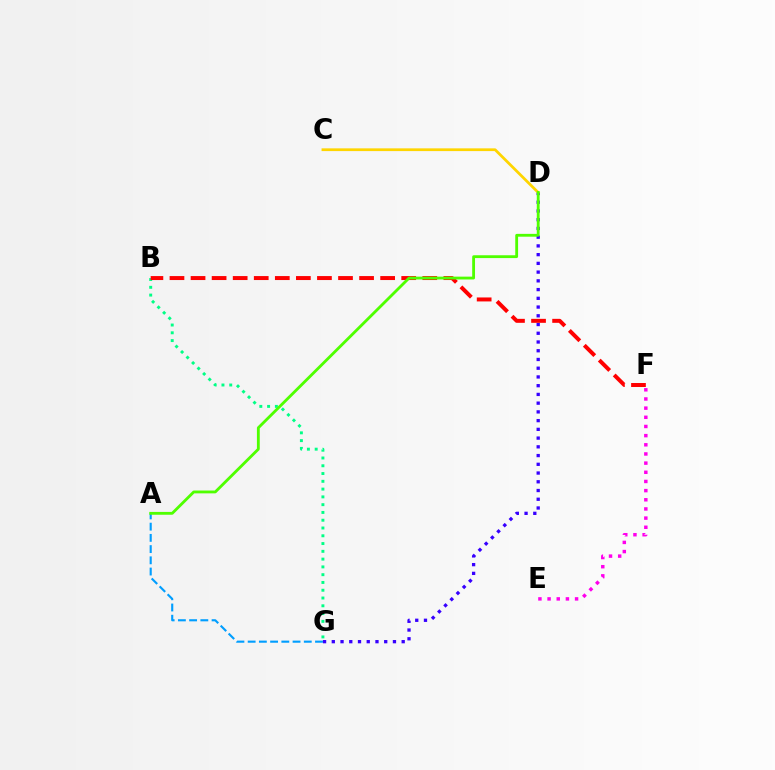{('E', 'F'): [{'color': '#ff00ed', 'line_style': 'dotted', 'thickness': 2.49}], ('A', 'G'): [{'color': '#009eff', 'line_style': 'dashed', 'thickness': 1.52}], ('B', 'G'): [{'color': '#00ff86', 'line_style': 'dotted', 'thickness': 2.11}], ('D', 'G'): [{'color': '#3700ff', 'line_style': 'dotted', 'thickness': 2.37}], ('B', 'F'): [{'color': '#ff0000', 'line_style': 'dashed', 'thickness': 2.86}], ('C', 'D'): [{'color': '#ffd500', 'line_style': 'solid', 'thickness': 1.97}], ('A', 'D'): [{'color': '#4fff00', 'line_style': 'solid', 'thickness': 2.04}]}